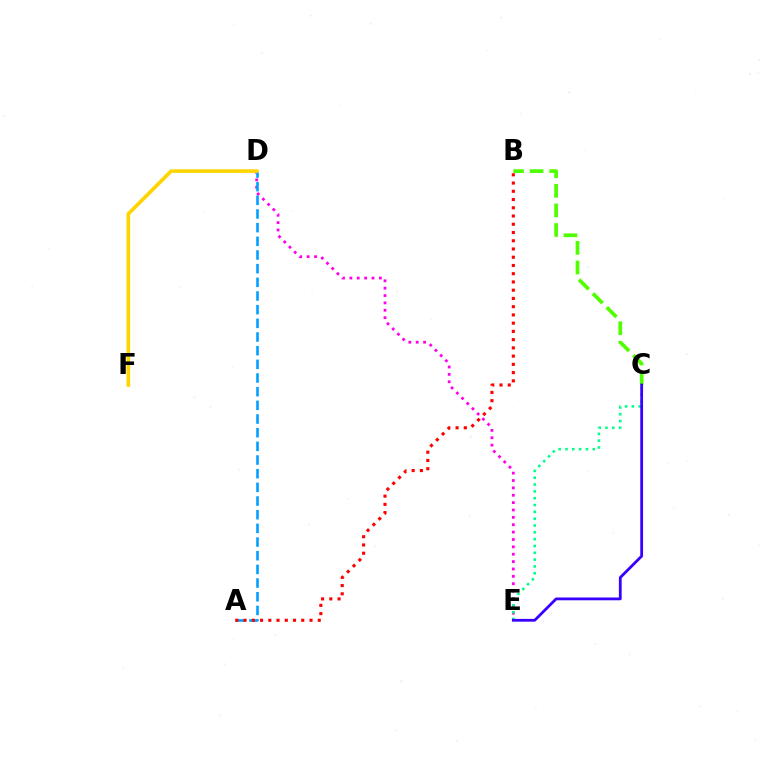{('D', 'E'): [{'color': '#ff00ed', 'line_style': 'dotted', 'thickness': 2.0}], ('A', 'D'): [{'color': '#009eff', 'line_style': 'dashed', 'thickness': 1.86}], ('A', 'B'): [{'color': '#ff0000', 'line_style': 'dotted', 'thickness': 2.24}], ('B', 'C'): [{'color': '#4fff00', 'line_style': 'dashed', 'thickness': 2.66}], ('C', 'E'): [{'color': '#00ff86', 'line_style': 'dotted', 'thickness': 1.85}, {'color': '#3700ff', 'line_style': 'solid', 'thickness': 2.0}], ('D', 'F'): [{'color': '#ffd500', 'line_style': 'solid', 'thickness': 2.63}]}